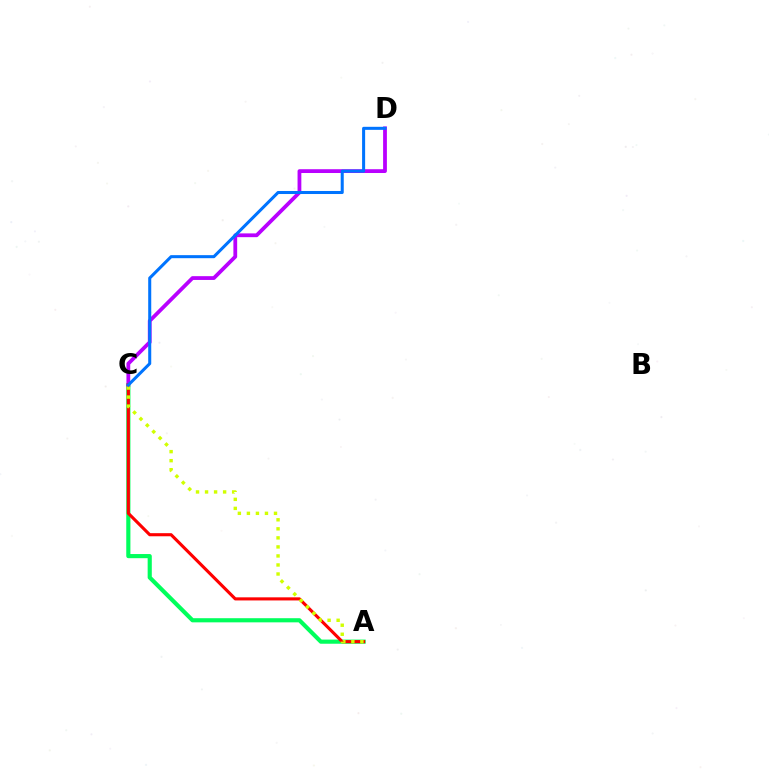{('A', 'C'): [{'color': '#00ff5c', 'line_style': 'solid', 'thickness': 2.98}, {'color': '#ff0000', 'line_style': 'solid', 'thickness': 2.24}, {'color': '#d1ff00', 'line_style': 'dotted', 'thickness': 2.45}], ('C', 'D'): [{'color': '#b900ff', 'line_style': 'solid', 'thickness': 2.72}, {'color': '#0074ff', 'line_style': 'solid', 'thickness': 2.19}]}